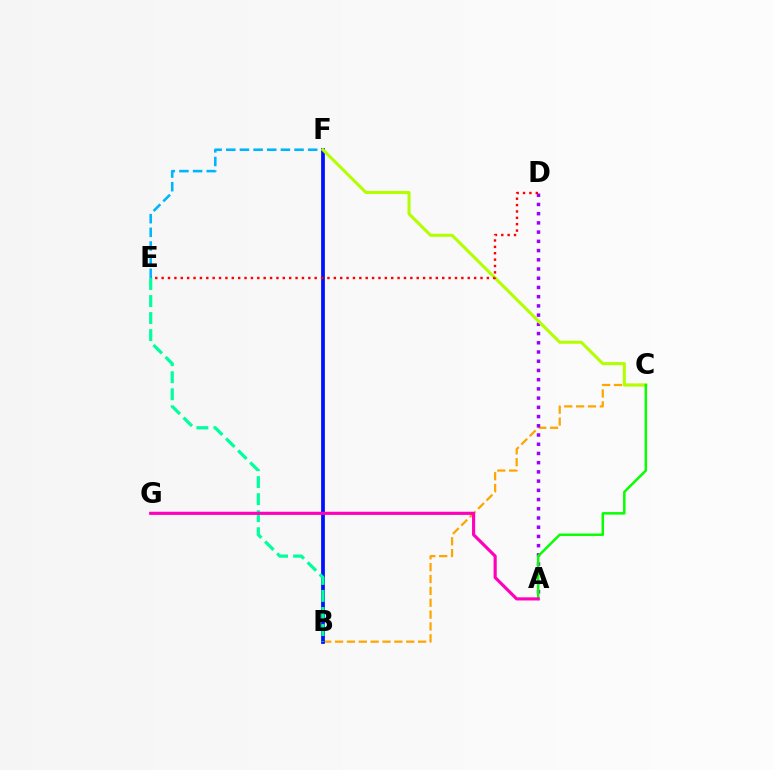{('E', 'F'): [{'color': '#00b5ff', 'line_style': 'dashed', 'thickness': 1.85}], ('B', 'C'): [{'color': '#ffa500', 'line_style': 'dashed', 'thickness': 1.61}], ('A', 'D'): [{'color': '#9b00ff', 'line_style': 'dotted', 'thickness': 2.51}], ('B', 'F'): [{'color': '#0010ff', 'line_style': 'solid', 'thickness': 2.7}], ('C', 'F'): [{'color': '#b3ff00', 'line_style': 'solid', 'thickness': 2.2}], ('B', 'E'): [{'color': '#00ff9d', 'line_style': 'dashed', 'thickness': 2.31}], ('A', 'C'): [{'color': '#08ff00', 'line_style': 'solid', 'thickness': 1.78}], ('D', 'E'): [{'color': '#ff0000', 'line_style': 'dotted', 'thickness': 1.73}], ('A', 'G'): [{'color': '#ff00bd', 'line_style': 'solid', 'thickness': 2.26}]}